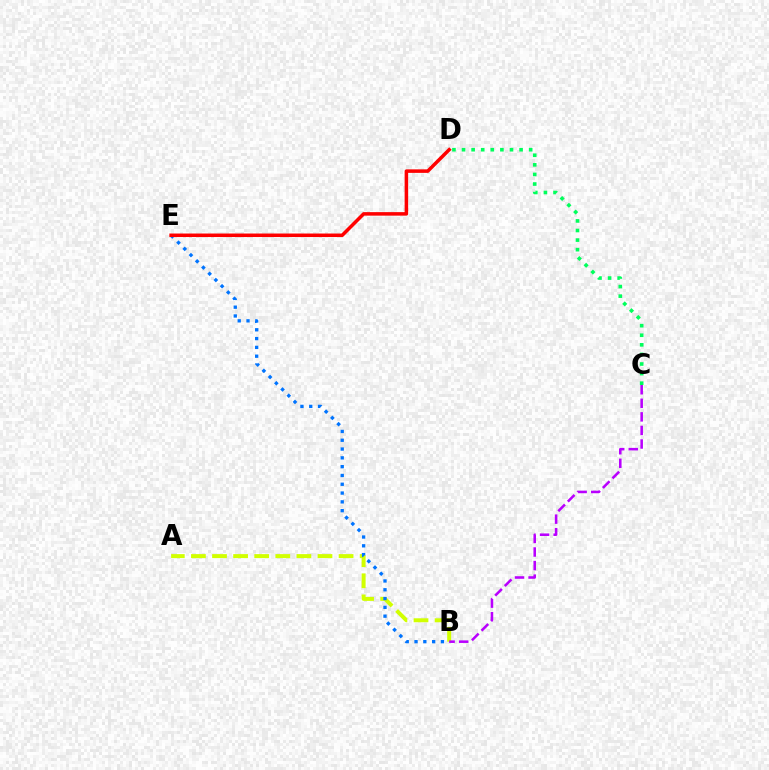{('A', 'B'): [{'color': '#d1ff00', 'line_style': 'dashed', 'thickness': 2.87}], ('B', 'E'): [{'color': '#0074ff', 'line_style': 'dotted', 'thickness': 2.39}], ('D', 'E'): [{'color': '#ff0000', 'line_style': 'solid', 'thickness': 2.53}], ('B', 'C'): [{'color': '#b900ff', 'line_style': 'dashed', 'thickness': 1.84}], ('C', 'D'): [{'color': '#00ff5c', 'line_style': 'dotted', 'thickness': 2.61}]}